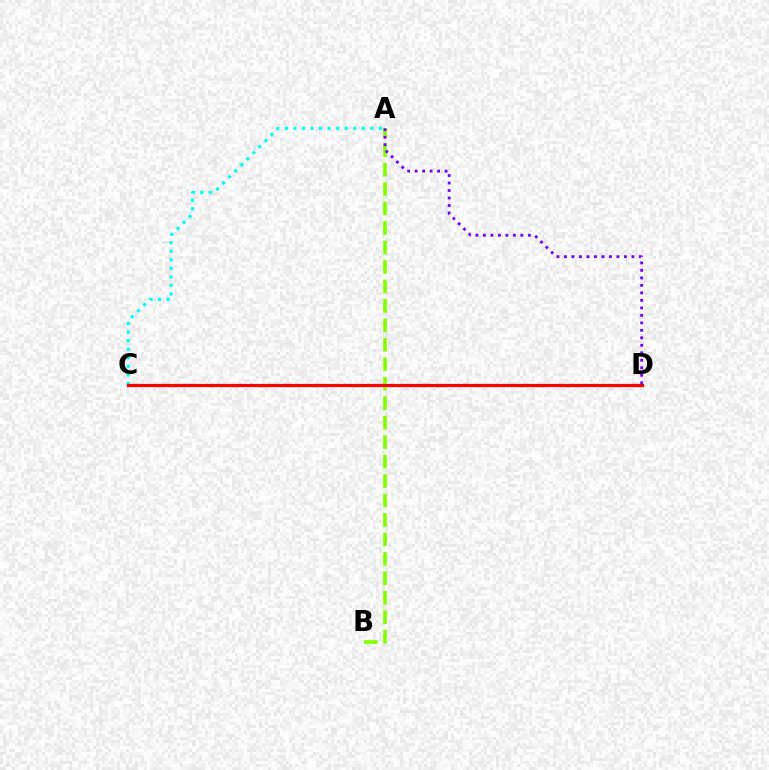{('A', 'B'): [{'color': '#84ff00', 'line_style': 'dashed', 'thickness': 2.64}], ('A', 'C'): [{'color': '#00fff6', 'line_style': 'dotted', 'thickness': 2.32}], ('C', 'D'): [{'color': '#ff0000', 'line_style': 'solid', 'thickness': 2.31}], ('A', 'D'): [{'color': '#7200ff', 'line_style': 'dotted', 'thickness': 2.04}]}